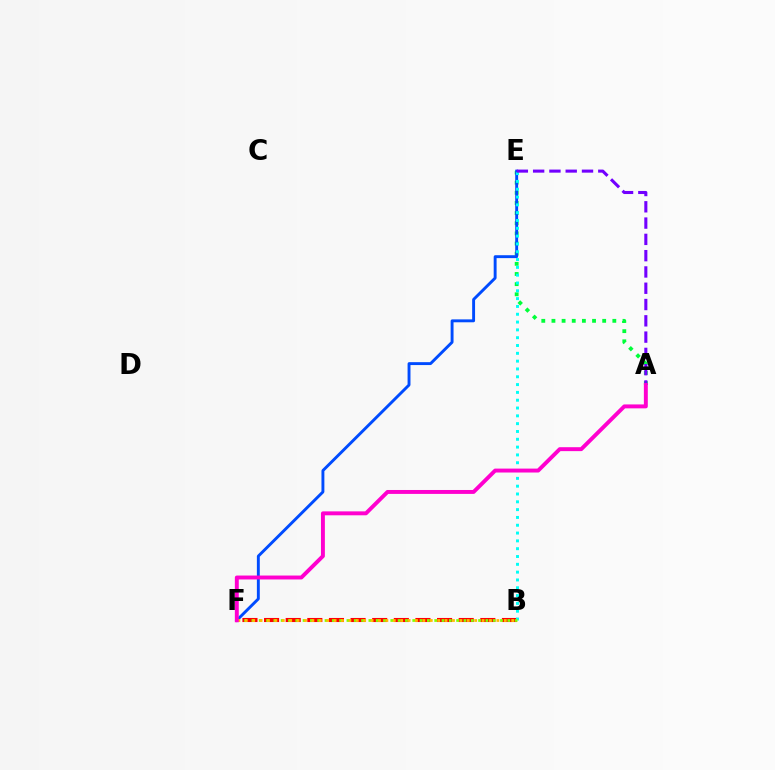{('B', 'F'): [{'color': '#ff0000', 'line_style': 'dashed', 'thickness': 2.94}, {'color': '#84ff00', 'line_style': 'dotted', 'thickness': 1.99}, {'color': '#ffbd00', 'line_style': 'dotted', 'thickness': 2.01}], ('A', 'E'): [{'color': '#00ff39', 'line_style': 'dotted', 'thickness': 2.76}, {'color': '#7200ff', 'line_style': 'dashed', 'thickness': 2.21}], ('E', 'F'): [{'color': '#004bff', 'line_style': 'solid', 'thickness': 2.09}], ('B', 'E'): [{'color': '#00fff6', 'line_style': 'dotted', 'thickness': 2.12}], ('A', 'F'): [{'color': '#ff00cf', 'line_style': 'solid', 'thickness': 2.83}]}